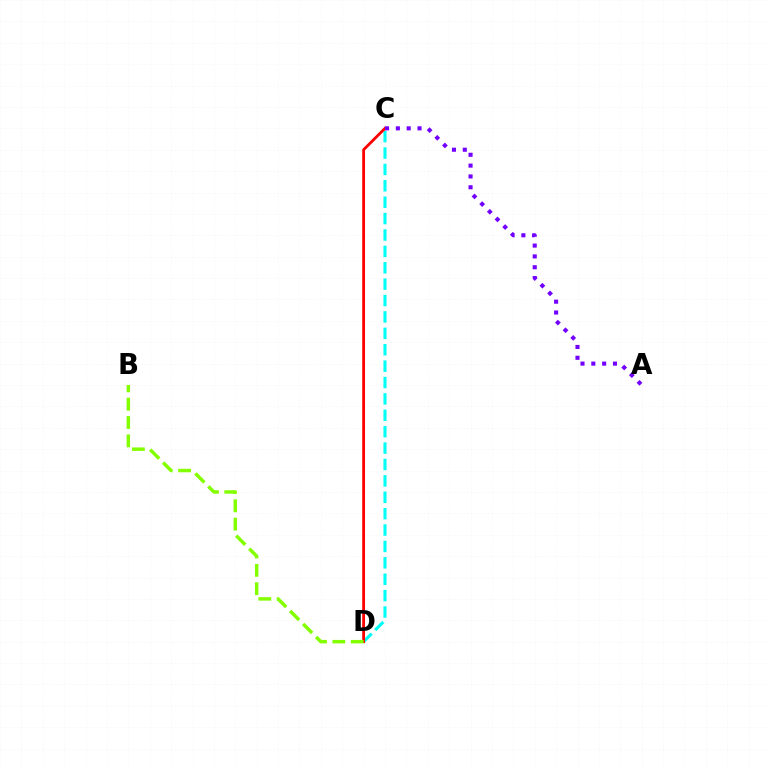{('C', 'D'): [{'color': '#00fff6', 'line_style': 'dashed', 'thickness': 2.23}, {'color': '#ff0000', 'line_style': 'solid', 'thickness': 2.02}], ('B', 'D'): [{'color': '#84ff00', 'line_style': 'dashed', 'thickness': 2.49}], ('A', 'C'): [{'color': '#7200ff', 'line_style': 'dotted', 'thickness': 2.94}]}